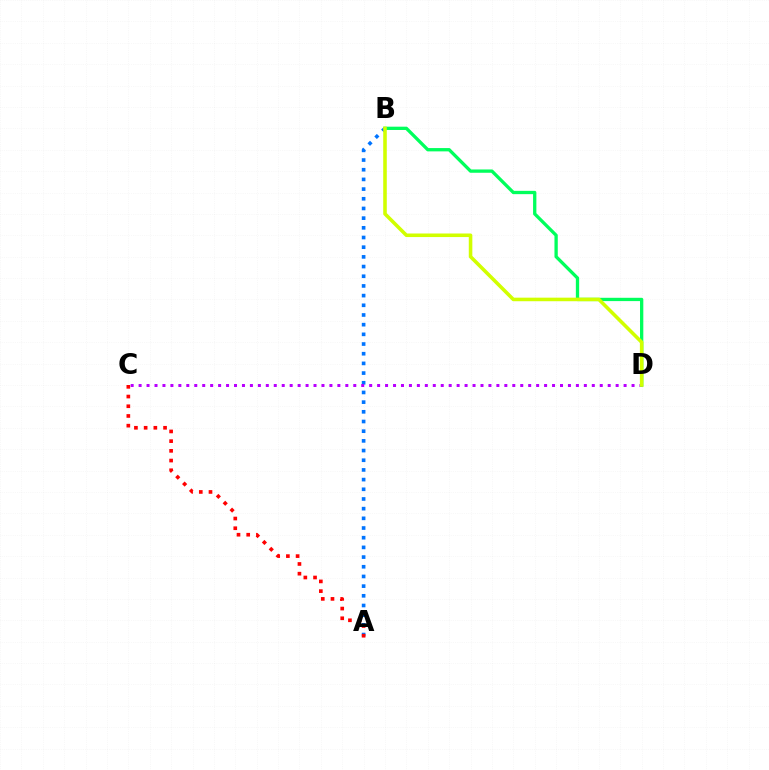{('A', 'B'): [{'color': '#0074ff', 'line_style': 'dotted', 'thickness': 2.63}], ('A', 'C'): [{'color': '#ff0000', 'line_style': 'dotted', 'thickness': 2.64}], ('C', 'D'): [{'color': '#b900ff', 'line_style': 'dotted', 'thickness': 2.16}], ('B', 'D'): [{'color': '#00ff5c', 'line_style': 'solid', 'thickness': 2.38}, {'color': '#d1ff00', 'line_style': 'solid', 'thickness': 2.57}]}